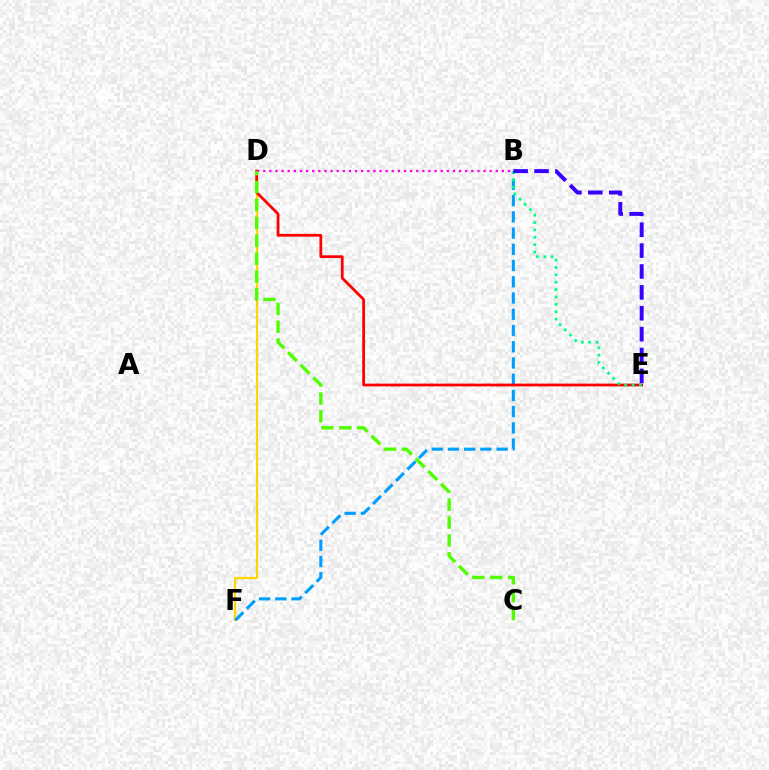{('D', 'F'): [{'color': '#ffd500', 'line_style': 'solid', 'thickness': 1.61}], ('B', 'F'): [{'color': '#009eff', 'line_style': 'dashed', 'thickness': 2.21}], ('D', 'E'): [{'color': '#ff0000', 'line_style': 'solid', 'thickness': 1.99}], ('B', 'E'): [{'color': '#00ff86', 'line_style': 'dotted', 'thickness': 2.0}, {'color': '#3700ff', 'line_style': 'dashed', 'thickness': 2.84}], ('B', 'D'): [{'color': '#ff00ed', 'line_style': 'dotted', 'thickness': 1.66}], ('C', 'D'): [{'color': '#4fff00', 'line_style': 'dashed', 'thickness': 2.43}]}